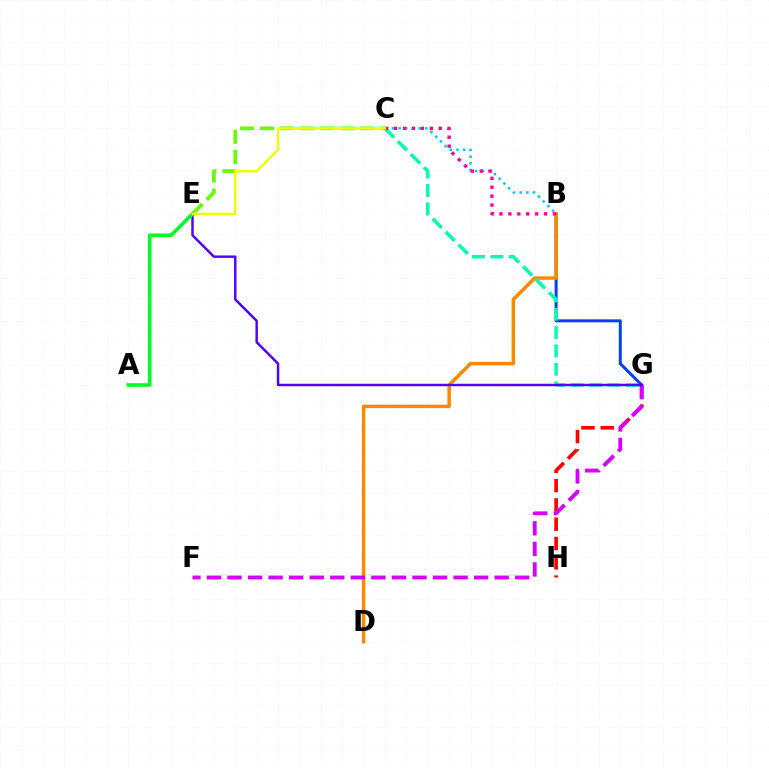{('G', 'H'): [{'color': '#ff0000', 'line_style': 'dashed', 'thickness': 2.62}], ('B', 'G'): [{'color': '#003fff', 'line_style': 'solid', 'thickness': 2.14}], ('B', 'C'): [{'color': '#00c7ff', 'line_style': 'dotted', 'thickness': 1.81}, {'color': '#ff00a0', 'line_style': 'dotted', 'thickness': 2.42}], ('C', 'E'): [{'color': '#66ff00', 'line_style': 'dashed', 'thickness': 2.73}, {'color': '#eeff00', 'line_style': 'solid', 'thickness': 1.76}], ('B', 'D'): [{'color': '#ff8800', 'line_style': 'solid', 'thickness': 2.51}], ('F', 'G'): [{'color': '#d600ff', 'line_style': 'dashed', 'thickness': 2.79}], ('C', 'G'): [{'color': '#00ffaf', 'line_style': 'dashed', 'thickness': 2.49}], ('E', 'G'): [{'color': '#4f00ff', 'line_style': 'solid', 'thickness': 1.76}], ('A', 'E'): [{'color': '#00ff27', 'line_style': 'solid', 'thickness': 2.59}]}